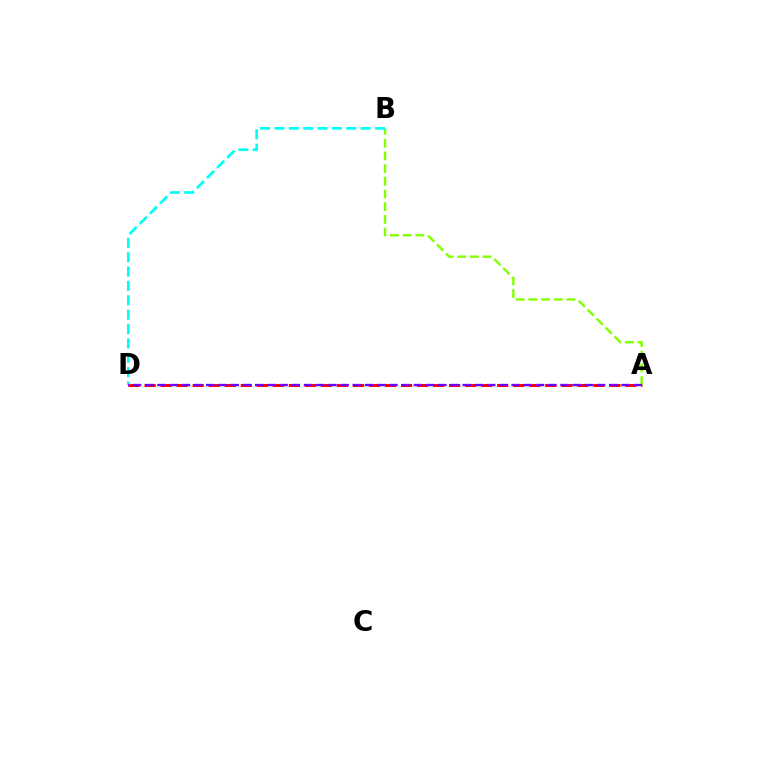{('A', 'D'): [{'color': '#ff0000', 'line_style': 'dashed', 'thickness': 2.18}, {'color': '#7200ff', 'line_style': 'dashed', 'thickness': 1.66}], ('A', 'B'): [{'color': '#84ff00', 'line_style': 'dashed', 'thickness': 1.72}], ('B', 'D'): [{'color': '#00fff6', 'line_style': 'dashed', 'thickness': 1.95}]}